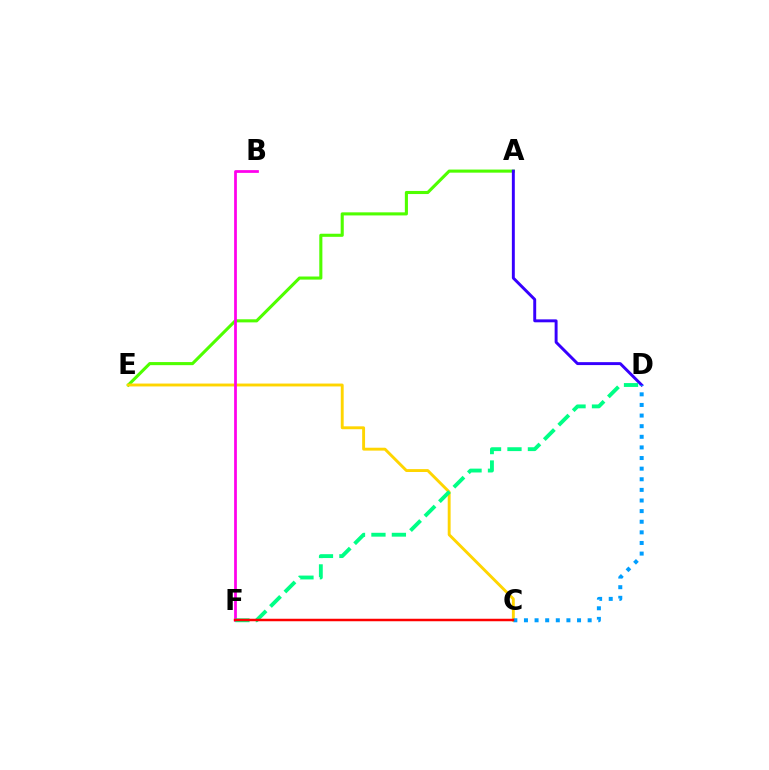{('A', 'E'): [{'color': '#4fff00', 'line_style': 'solid', 'thickness': 2.22}], ('C', 'E'): [{'color': '#ffd500', 'line_style': 'solid', 'thickness': 2.08}], ('B', 'F'): [{'color': '#ff00ed', 'line_style': 'solid', 'thickness': 1.98}], ('A', 'D'): [{'color': '#3700ff', 'line_style': 'solid', 'thickness': 2.11}], ('C', 'D'): [{'color': '#009eff', 'line_style': 'dotted', 'thickness': 2.88}], ('D', 'F'): [{'color': '#00ff86', 'line_style': 'dashed', 'thickness': 2.78}], ('C', 'F'): [{'color': '#ff0000', 'line_style': 'solid', 'thickness': 1.79}]}